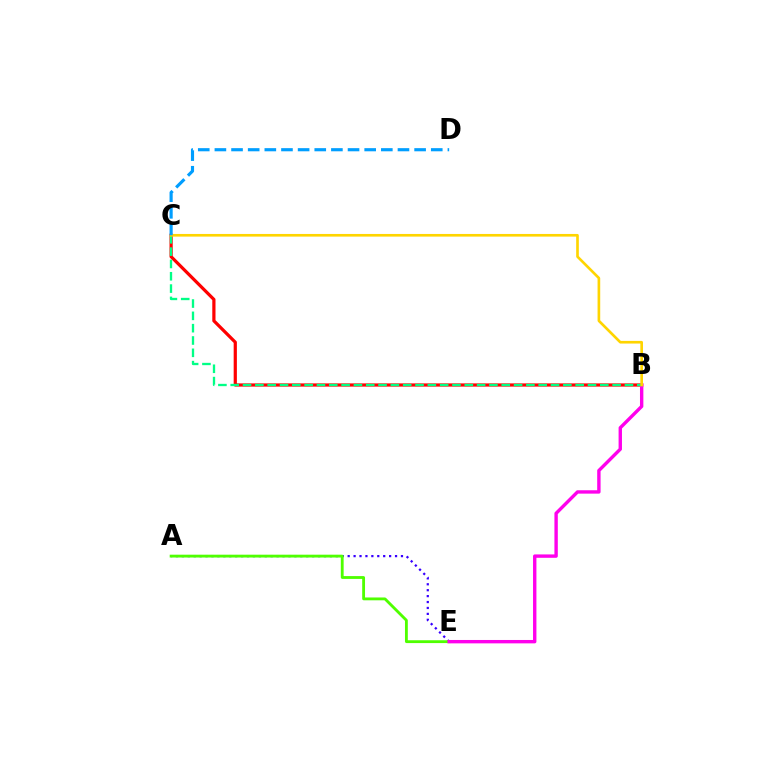{('A', 'E'): [{'color': '#3700ff', 'line_style': 'dotted', 'thickness': 1.61}, {'color': '#4fff00', 'line_style': 'solid', 'thickness': 2.04}], ('B', 'C'): [{'color': '#ff0000', 'line_style': 'solid', 'thickness': 2.31}, {'color': '#00ff86', 'line_style': 'dashed', 'thickness': 1.67}, {'color': '#ffd500', 'line_style': 'solid', 'thickness': 1.91}], ('B', 'E'): [{'color': '#ff00ed', 'line_style': 'solid', 'thickness': 2.44}], ('C', 'D'): [{'color': '#009eff', 'line_style': 'dashed', 'thickness': 2.26}]}